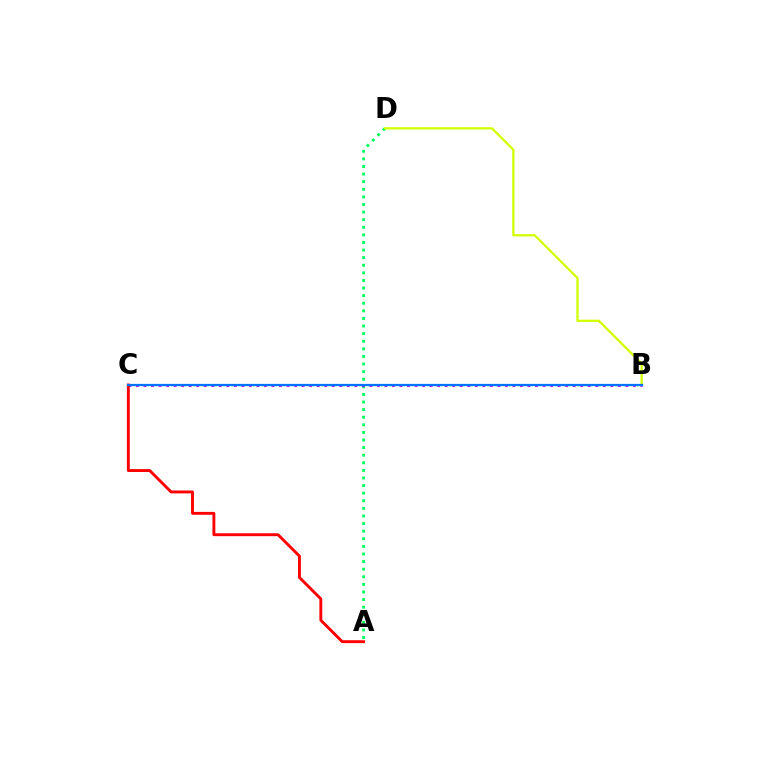{('A', 'D'): [{'color': '#00ff5c', 'line_style': 'dotted', 'thickness': 2.06}], ('B', 'D'): [{'color': '#d1ff00', 'line_style': 'solid', 'thickness': 1.65}], ('B', 'C'): [{'color': '#b900ff', 'line_style': 'dotted', 'thickness': 2.05}, {'color': '#0074ff', 'line_style': 'solid', 'thickness': 1.61}], ('A', 'C'): [{'color': '#ff0000', 'line_style': 'solid', 'thickness': 2.08}]}